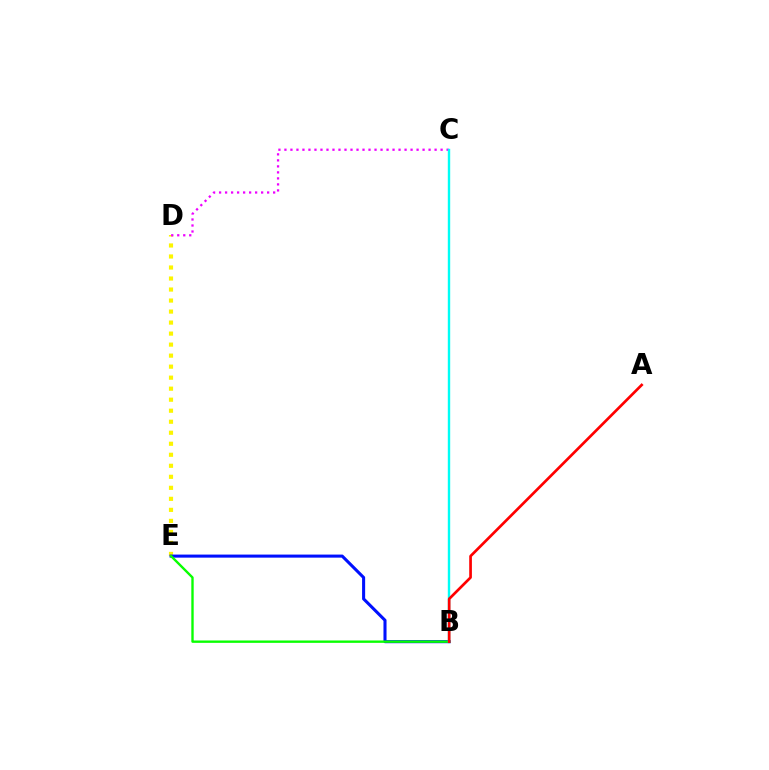{('D', 'E'): [{'color': '#fcf500', 'line_style': 'dotted', 'thickness': 2.99}], ('B', 'E'): [{'color': '#0010ff', 'line_style': 'solid', 'thickness': 2.21}, {'color': '#08ff00', 'line_style': 'solid', 'thickness': 1.71}], ('C', 'D'): [{'color': '#ee00ff', 'line_style': 'dotted', 'thickness': 1.63}], ('B', 'C'): [{'color': '#00fff6', 'line_style': 'solid', 'thickness': 1.73}], ('A', 'B'): [{'color': '#ff0000', 'line_style': 'solid', 'thickness': 1.93}]}